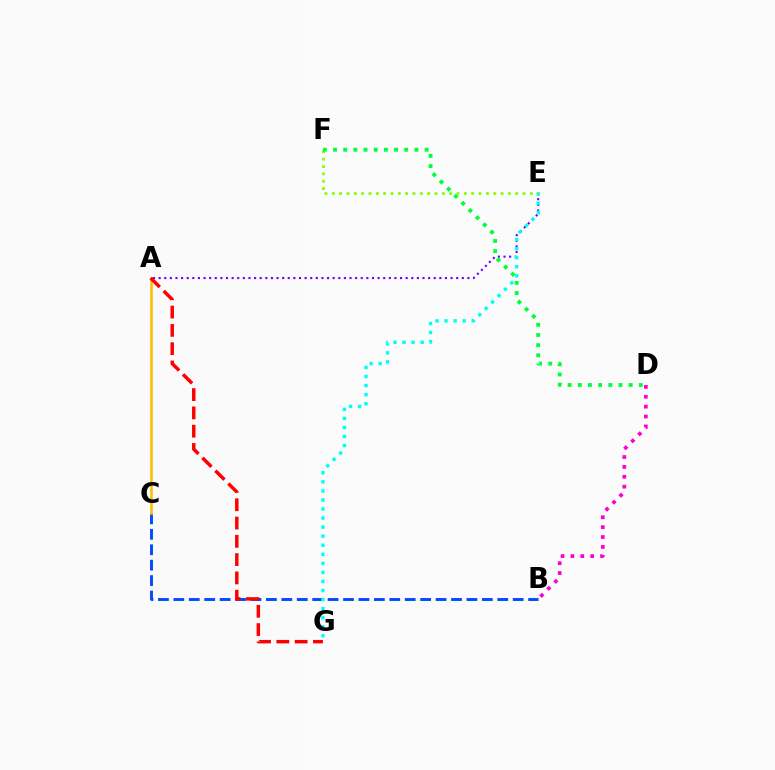{('A', 'E'): [{'color': '#7200ff', 'line_style': 'dotted', 'thickness': 1.53}], ('B', 'D'): [{'color': '#ff00cf', 'line_style': 'dotted', 'thickness': 2.69}], ('B', 'C'): [{'color': '#004bff', 'line_style': 'dashed', 'thickness': 2.1}], ('A', 'C'): [{'color': '#ffbd00', 'line_style': 'solid', 'thickness': 1.84}], ('E', 'G'): [{'color': '#00fff6', 'line_style': 'dotted', 'thickness': 2.46}], ('E', 'F'): [{'color': '#84ff00', 'line_style': 'dotted', 'thickness': 1.99}], ('D', 'F'): [{'color': '#00ff39', 'line_style': 'dotted', 'thickness': 2.76}], ('A', 'G'): [{'color': '#ff0000', 'line_style': 'dashed', 'thickness': 2.49}]}